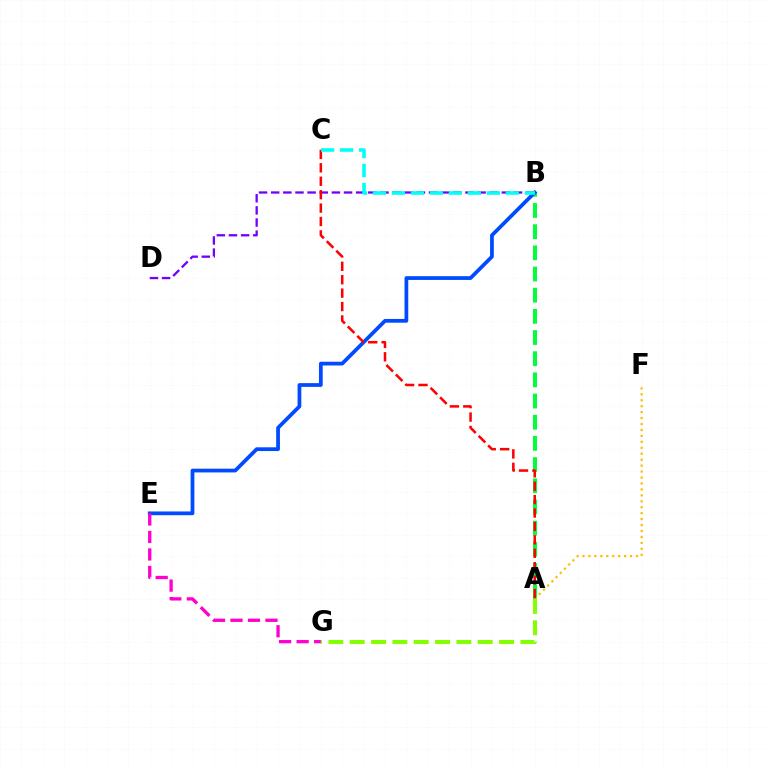{('A', 'B'): [{'color': '#00ff39', 'line_style': 'dashed', 'thickness': 2.88}], ('B', 'E'): [{'color': '#004bff', 'line_style': 'solid', 'thickness': 2.7}], ('B', 'D'): [{'color': '#7200ff', 'line_style': 'dashed', 'thickness': 1.65}], ('E', 'G'): [{'color': '#ff00cf', 'line_style': 'dashed', 'thickness': 2.38}], ('A', 'F'): [{'color': '#ffbd00', 'line_style': 'dotted', 'thickness': 1.62}], ('A', 'C'): [{'color': '#ff0000', 'line_style': 'dashed', 'thickness': 1.82}], ('B', 'C'): [{'color': '#00fff6', 'line_style': 'dashed', 'thickness': 2.58}], ('A', 'G'): [{'color': '#84ff00', 'line_style': 'dashed', 'thickness': 2.9}]}